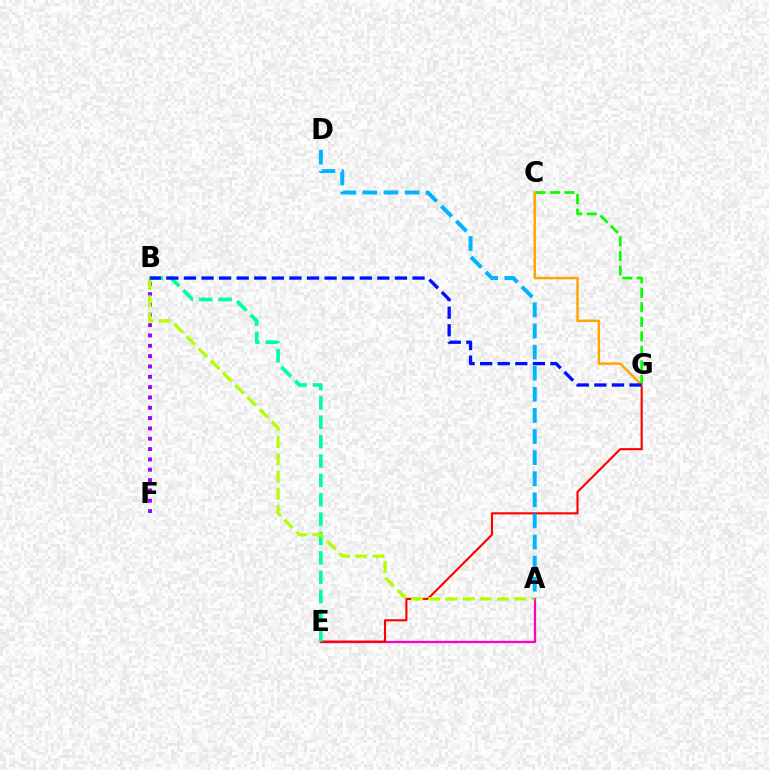{('C', 'G'): [{'color': '#08ff00', 'line_style': 'dashed', 'thickness': 1.97}, {'color': '#ffa500', 'line_style': 'solid', 'thickness': 1.76}], ('B', 'F'): [{'color': '#9b00ff', 'line_style': 'dotted', 'thickness': 2.81}], ('A', 'E'): [{'color': '#ff00bd', 'line_style': 'solid', 'thickness': 1.64}], ('E', 'G'): [{'color': '#ff0000', 'line_style': 'solid', 'thickness': 1.53}], ('B', 'E'): [{'color': '#00ff9d', 'line_style': 'dashed', 'thickness': 2.63}], ('A', 'B'): [{'color': '#b3ff00', 'line_style': 'dashed', 'thickness': 2.34}], ('B', 'G'): [{'color': '#0010ff', 'line_style': 'dashed', 'thickness': 2.39}], ('A', 'D'): [{'color': '#00b5ff', 'line_style': 'dashed', 'thickness': 2.87}]}